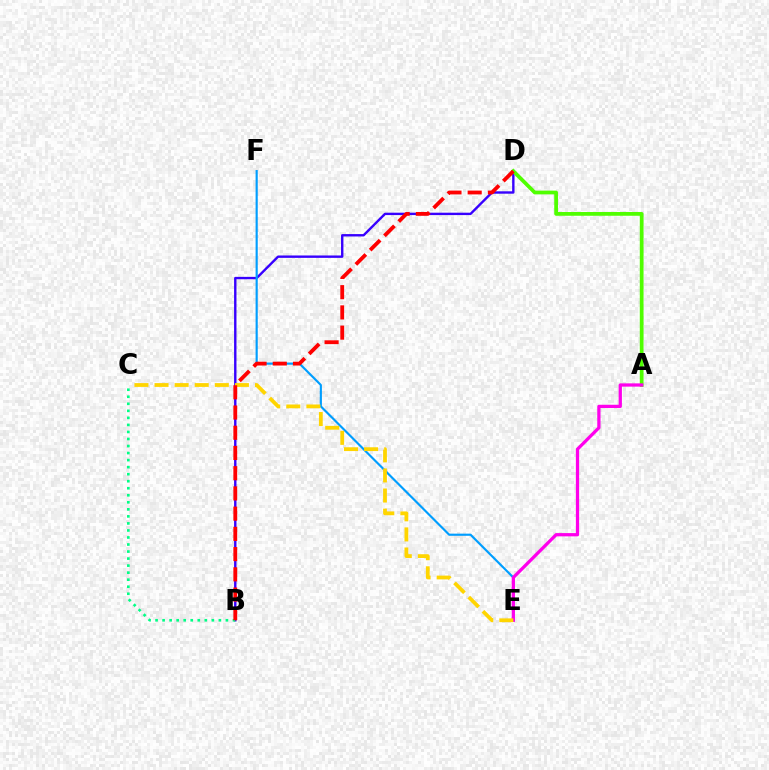{('B', 'D'): [{'color': '#3700ff', 'line_style': 'solid', 'thickness': 1.72}, {'color': '#ff0000', 'line_style': 'dashed', 'thickness': 2.75}], ('E', 'F'): [{'color': '#009eff', 'line_style': 'solid', 'thickness': 1.55}], ('A', 'D'): [{'color': '#4fff00', 'line_style': 'solid', 'thickness': 2.7}], ('A', 'E'): [{'color': '#ff00ed', 'line_style': 'solid', 'thickness': 2.34}], ('B', 'C'): [{'color': '#00ff86', 'line_style': 'dotted', 'thickness': 1.91}], ('C', 'E'): [{'color': '#ffd500', 'line_style': 'dashed', 'thickness': 2.73}]}